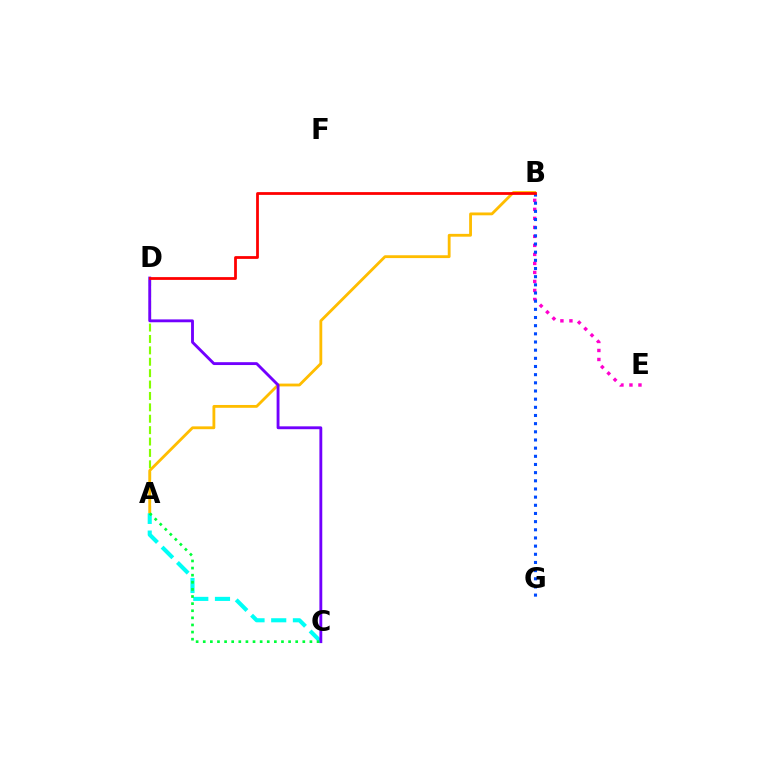{('B', 'E'): [{'color': '#ff00cf', 'line_style': 'dotted', 'thickness': 2.45}], ('A', 'D'): [{'color': '#84ff00', 'line_style': 'dashed', 'thickness': 1.55}], ('A', 'B'): [{'color': '#ffbd00', 'line_style': 'solid', 'thickness': 2.03}], ('B', 'G'): [{'color': '#004bff', 'line_style': 'dotted', 'thickness': 2.22}], ('A', 'C'): [{'color': '#00fff6', 'line_style': 'dashed', 'thickness': 2.95}, {'color': '#00ff39', 'line_style': 'dotted', 'thickness': 1.93}], ('C', 'D'): [{'color': '#7200ff', 'line_style': 'solid', 'thickness': 2.06}], ('B', 'D'): [{'color': '#ff0000', 'line_style': 'solid', 'thickness': 2.0}]}